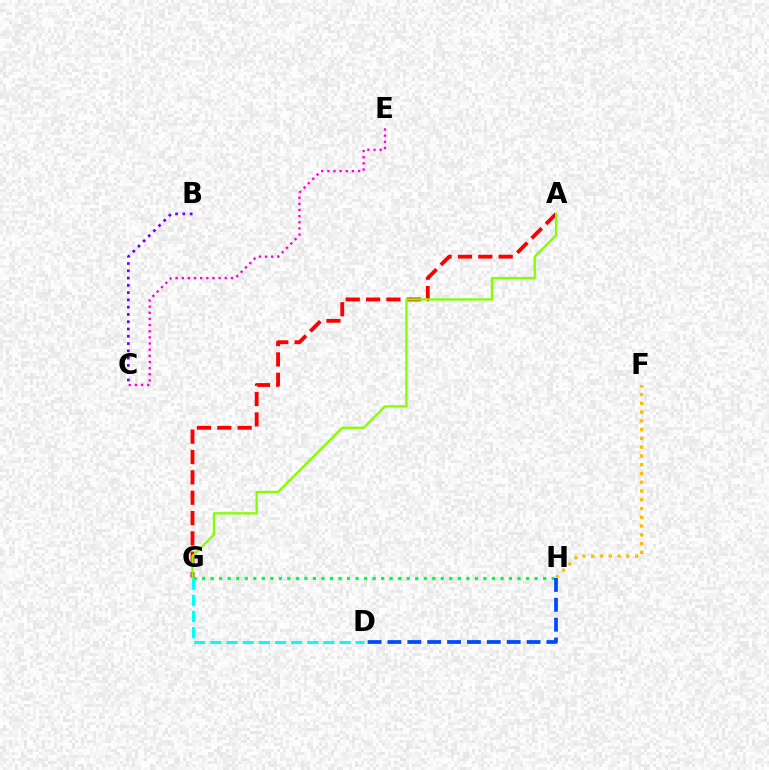{('C', 'E'): [{'color': '#ff00cf', 'line_style': 'dotted', 'thickness': 1.67}], ('A', 'G'): [{'color': '#ff0000', 'line_style': 'dashed', 'thickness': 2.76}, {'color': '#84ff00', 'line_style': 'solid', 'thickness': 1.64}], ('F', 'H'): [{'color': '#ffbd00', 'line_style': 'dotted', 'thickness': 2.38}], ('G', 'H'): [{'color': '#00ff39', 'line_style': 'dotted', 'thickness': 2.32}], ('D', 'H'): [{'color': '#004bff', 'line_style': 'dashed', 'thickness': 2.7}], ('B', 'C'): [{'color': '#7200ff', 'line_style': 'dotted', 'thickness': 1.98}], ('D', 'G'): [{'color': '#00fff6', 'line_style': 'dashed', 'thickness': 2.19}]}